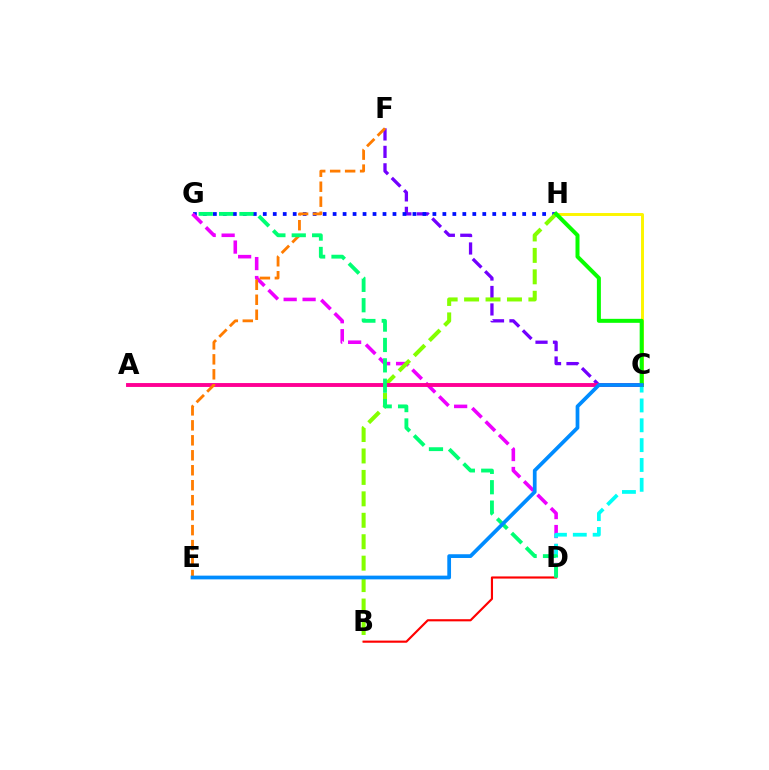{('C', 'H'): [{'color': '#fcf500', 'line_style': 'solid', 'thickness': 2.12}, {'color': '#08ff00', 'line_style': 'solid', 'thickness': 2.87}], ('C', 'F'): [{'color': '#7200ff', 'line_style': 'dashed', 'thickness': 2.37}], ('G', 'H'): [{'color': '#0010ff', 'line_style': 'dotted', 'thickness': 2.71}], ('D', 'G'): [{'color': '#ee00ff', 'line_style': 'dashed', 'thickness': 2.57}, {'color': '#00ff74', 'line_style': 'dashed', 'thickness': 2.77}], ('B', 'H'): [{'color': '#84ff00', 'line_style': 'dashed', 'thickness': 2.91}], ('A', 'C'): [{'color': '#ff0094', 'line_style': 'solid', 'thickness': 2.8}], ('B', 'D'): [{'color': '#ff0000', 'line_style': 'solid', 'thickness': 1.55}], ('C', 'D'): [{'color': '#00fff6', 'line_style': 'dashed', 'thickness': 2.7}], ('E', 'F'): [{'color': '#ff7c00', 'line_style': 'dashed', 'thickness': 2.03}], ('C', 'E'): [{'color': '#008cff', 'line_style': 'solid', 'thickness': 2.69}]}